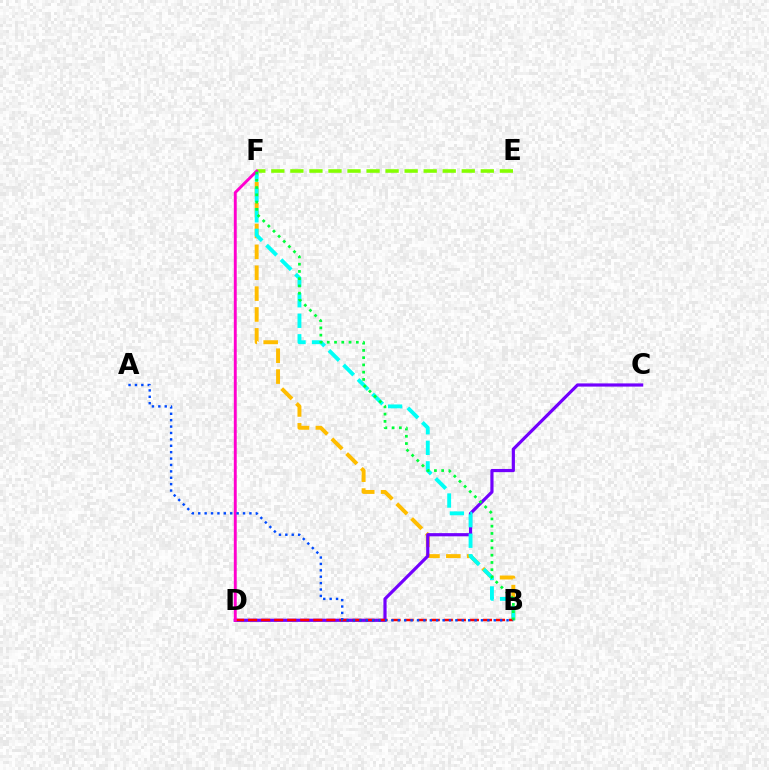{('E', 'F'): [{'color': '#84ff00', 'line_style': 'dashed', 'thickness': 2.59}], ('B', 'F'): [{'color': '#ffbd00', 'line_style': 'dashed', 'thickness': 2.84}, {'color': '#00fff6', 'line_style': 'dashed', 'thickness': 2.79}, {'color': '#00ff39', 'line_style': 'dotted', 'thickness': 1.97}], ('C', 'D'): [{'color': '#7200ff', 'line_style': 'solid', 'thickness': 2.29}], ('B', 'D'): [{'color': '#ff0000', 'line_style': 'dashed', 'thickness': 1.77}], ('D', 'F'): [{'color': '#ff00cf', 'line_style': 'solid', 'thickness': 2.09}], ('A', 'B'): [{'color': '#004bff', 'line_style': 'dotted', 'thickness': 1.74}]}